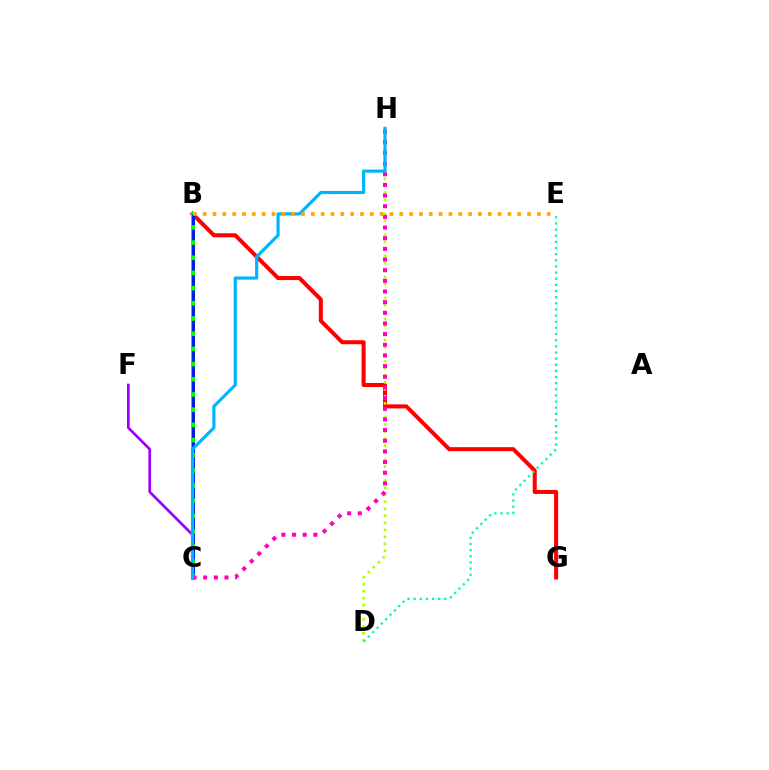{('B', 'G'): [{'color': '#ff0000', 'line_style': 'solid', 'thickness': 2.91}], ('D', 'H'): [{'color': '#b3ff00', 'line_style': 'dotted', 'thickness': 1.91}], ('D', 'E'): [{'color': '#00ff9d', 'line_style': 'dotted', 'thickness': 1.67}], ('C', 'F'): [{'color': '#9b00ff', 'line_style': 'solid', 'thickness': 1.94}], ('B', 'C'): [{'color': '#08ff00', 'line_style': 'solid', 'thickness': 2.9}, {'color': '#0010ff', 'line_style': 'dashed', 'thickness': 2.06}], ('C', 'H'): [{'color': '#ff00bd', 'line_style': 'dotted', 'thickness': 2.9}, {'color': '#00b5ff', 'line_style': 'solid', 'thickness': 2.27}], ('B', 'E'): [{'color': '#ffa500', 'line_style': 'dotted', 'thickness': 2.67}]}